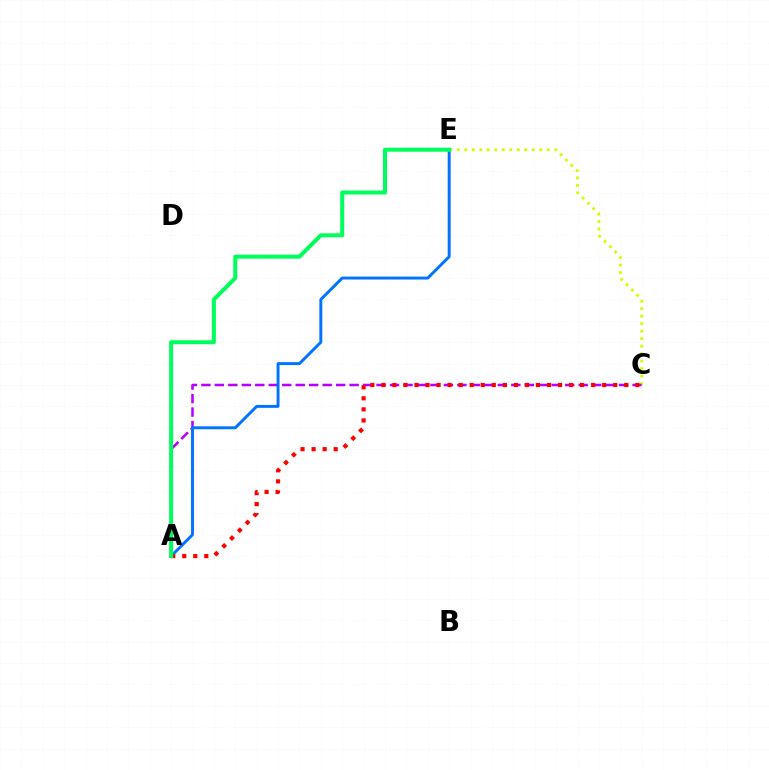{('C', 'E'): [{'color': '#d1ff00', 'line_style': 'dotted', 'thickness': 2.04}], ('A', 'C'): [{'color': '#b900ff', 'line_style': 'dashed', 'thickness': 1.83}, {'color': '#ff0000', 'line_style': 'dotted', 'thickness': 3.0}], ('A', 'E'): [{'color': '#0074ff', 'line_style': 'solid', 'thickness': 2.11}, {'color': '#00ff5c', 'line_style': 'solid', 'thickness': 2.88}]}